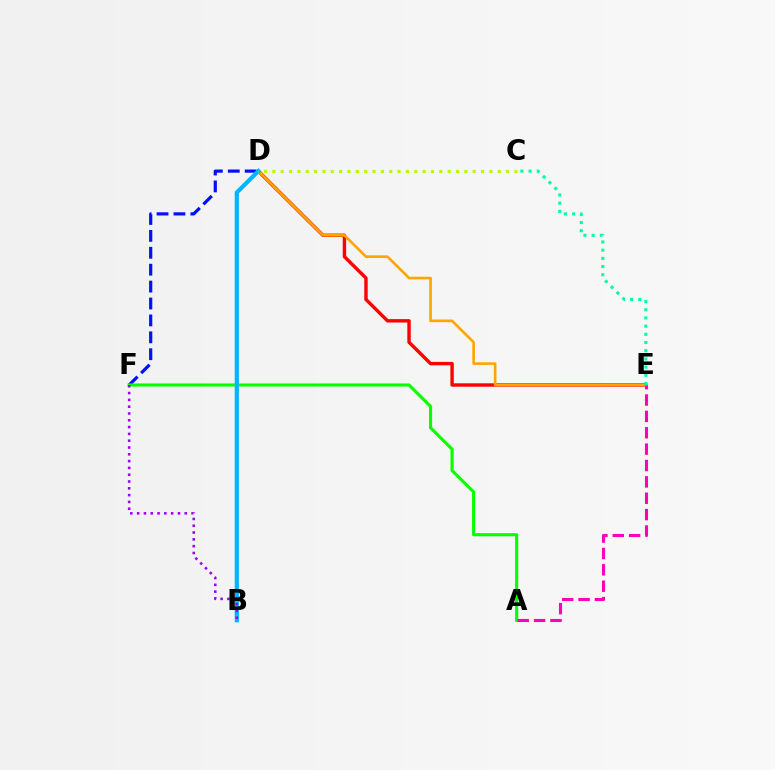{('D', 'E'): [{'color': '#ff0000', 'line_style': 'solid', 'thickness': 2.45}, {'color': '#ffa500', 'line_style': 'solid', 'thickness': 1.91}], ('D', 'F'): [{'color': '#0010ff', 'line_style': 'dashed', 'thickness': 2.3}], ('A', 'F'): [{'color': '#08ff00', 'line_style': 'solid', 'thickness': 2.25}], ('B', 'D'): [{'color': '#00b5ff', 'line_style': 'solid', 'thickness': 3.0}], ('B', 'F'): [{'color': '#9b00ff', 'line_style': 'dotted', 'thickness': 1.85}], ('C', 'D'): [{'color': '#b3ff00', 'line_style': 'dotted', 'thickness': 2.27}], ('A', 'E'): [{'color': '#ff00bd', 'line_style': 'dashed', 'thickness': 2.22}], ('C', 'E'): [{'color': '#00ff9d', 'line_style': 'dotted', 'thickness': 2.22}]}